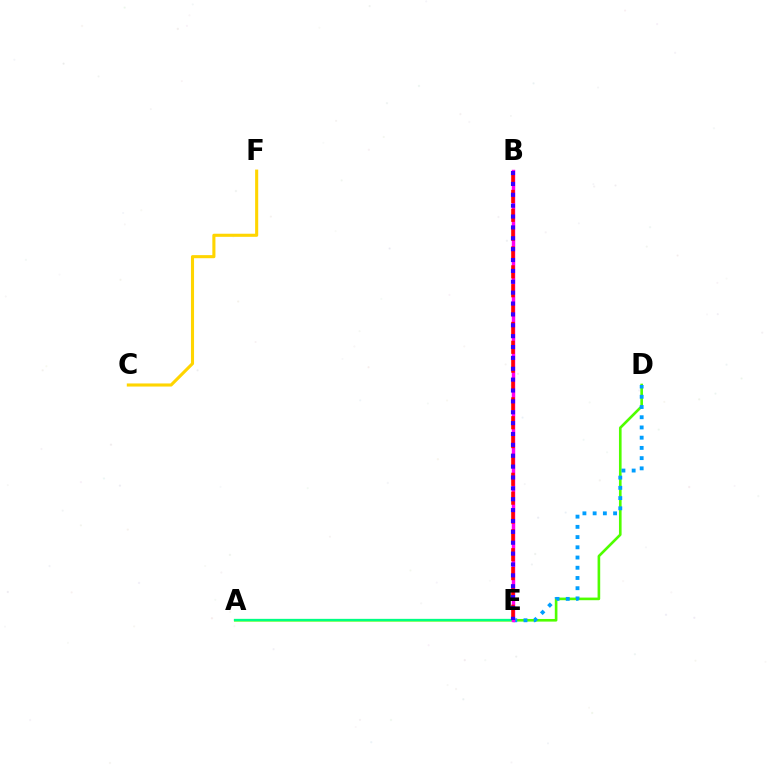{('A', 'D'): [{'color': '#4fff00', 'line_style': 'solid', 'thickness': 1.89}], ('D', 'E'): [{'color': '#009eff', 'line_style': 'dotted', 'thickness': 2.78}], ('C', 'F'): [{'color': '#ffd500', 'line_style': 'solid', 'thickness': 2.23}], ('A', 'E'): [{'color': '#00ff86', 'line_style': 'solid', 'thickness': 1.6}], ('B', 'E'): [{'color': '#ff00ed', 'line_style': 'solid', 'thickness': 2.47}, {'color': '#ff0000', 'line_style': 'dashed', 'thickness': 2.56}, {'color': '#3700ff', 'line_style': 'dotted', 'thickness': 2.95}]}